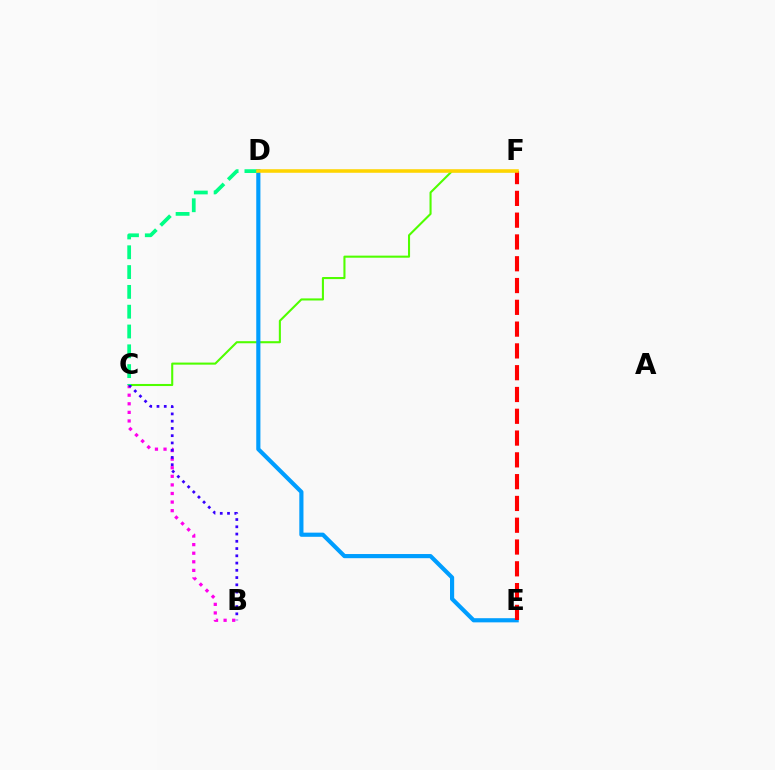{('B', 'C'): [{'color': '#ff00ed', 'line_style': 'dotted', 'thickness': 2.33}, {'color': '#3700ff', 'line_style': 'dotted', 'thickness': 1.97}], ('C', 'F'): [{'color': '#4fff00', 'line_style': 'solid', 'thickness': 1.5}], ('D', 'E'): [{'color': '#009eff', 'line_style': 'solid', 'thickness': 2.99}], ('E', 'F'): [{'color': '#ff0000', 'line_style': 'dashed', 'thickness': 2.96}], ('C', 'D'): [{'color': '#00ff86', 'line_style': 'dashed', 'thickness': 2.69}], ('D', 'F'): [{'color': '#ffd500', 'line_style': 'solid', 'thickness': 2.56}]}